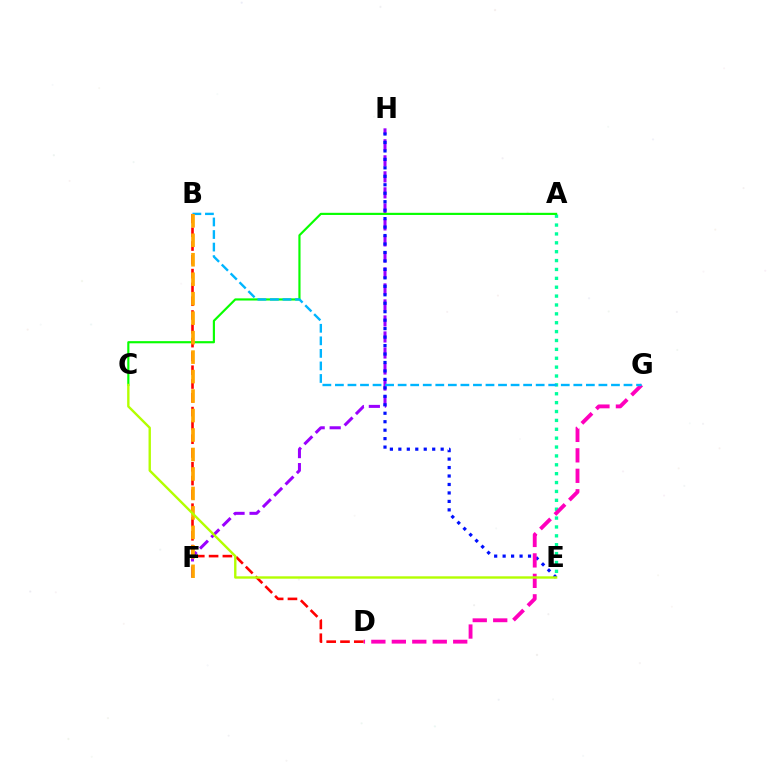{('A', 'E'): [{'color': '#00ff9d', 'line_style': 'dotted', 'thickness': 2.41}], ('F', 'H'): [{'color': '#9b00ff', 'line_style': 'dashed', 'thickness': 2.18}], ('E', 'H'): [{'color': '#0010ff', 'line_style': 'dotted', 'thickness': 2.3}], ('A', 'C'): [{'color': '#08ff00', 'line_style': 'solid', 'thickness': 1.56}], ('D', 'G'): [{'color': '#ff00bd', 'line_style': 'dashed', 'thickness': 2.78}], ('B', 'D'): [{'color': '#ff0000', 'line_style': 'dashed', 'thickness': 1.87}], ('B', 'G'): [{'color': '#00b5ff', 'line_style': 'dashed', 'thickness': 1.7}], ('B', 'F'): [{'color': '#ffa500', 'line_style': 'dashed', 'thickness': 2.65}], ('C', 'E'): [{'color': '#b3ff00', 'line_style': 'solid', 'thickness': 1.71}]}